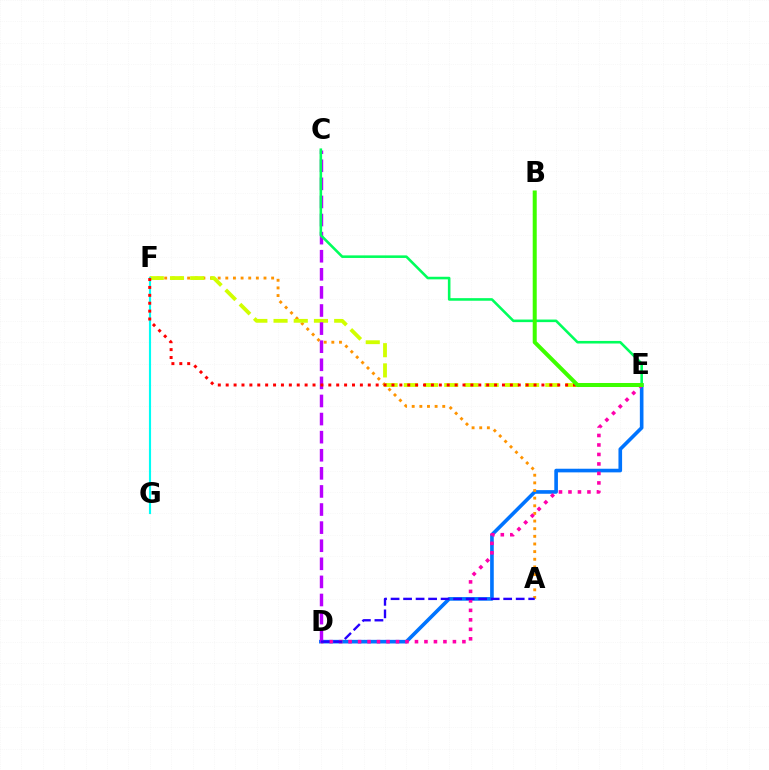{('D', 'E'): [{'color': '#0074ff', 'line_style': 'solid', 'thickness': 2.61}, {'color': '#ff00ac', 'line_style': 'dotted', 'thickness': 2.58}], ('A', 'F'): [{'color': '#ff9400', 'line_style': 'dotted', 'thickness': 2.08}], ('E', 'F'): [{'color': '#d1ff00', 'line_style': 'dashed', 'thickness': 2.75}, {'color': '#ff0000', 'line_style': 'dotted', 'thickness': 2.14}], ('C', 'D'): [{'color': '#b900ff', 'line_style': 'dashed', 'thickness': 2.46}], ('A', 'D'): [{'color': '#2500ff', 'line_style': 'dashed', 'thickness': 1.7}], ('F', 'G'): [{'color': '#00fff6', 'line_style': 'solid', 'thickness': 1.53}], ('C', 'E'): [{'color': '#00ff5c', 'line_style': 'solid', 'thickness': 1.86}], ('B', 'E'): [{'color': '#3dff00', 'line_style': 'solid', 'thickness': 2.89}]}